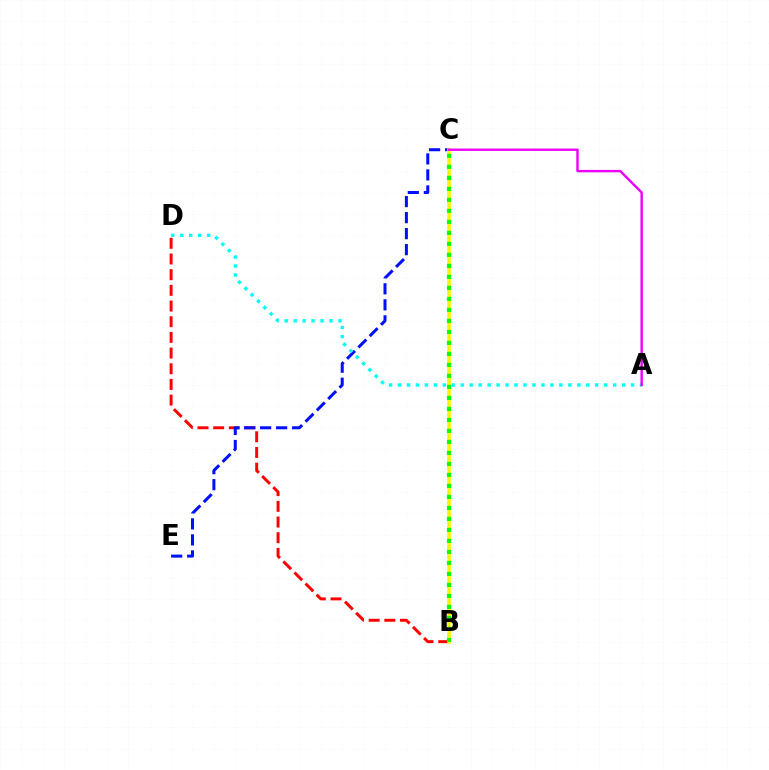{('B', 'D'): [{'color': '#ff0000', 'line_style': 'dashed', 'thickness': 2.13}], ('C', 'E'): [{'color': '#0010ff', 'line_style': 'dashed', 'thickness': 2.18}], ('B', 'C'): [{'color': '#fcf500', 'line_style': 'solid', 'thickness': 2.53}, {'color': '#08ff00', 'line_style': 'dotted', 'thickness': 2.99}], ('A', 'D'): [{'color': '#00fff6', 'line_style': 'dotted', 'thickness': 2.44}], ('A', 'C'): [{'color': '#ee00ff', 'line_style': 'solid', 'thickness': 1.74}]}